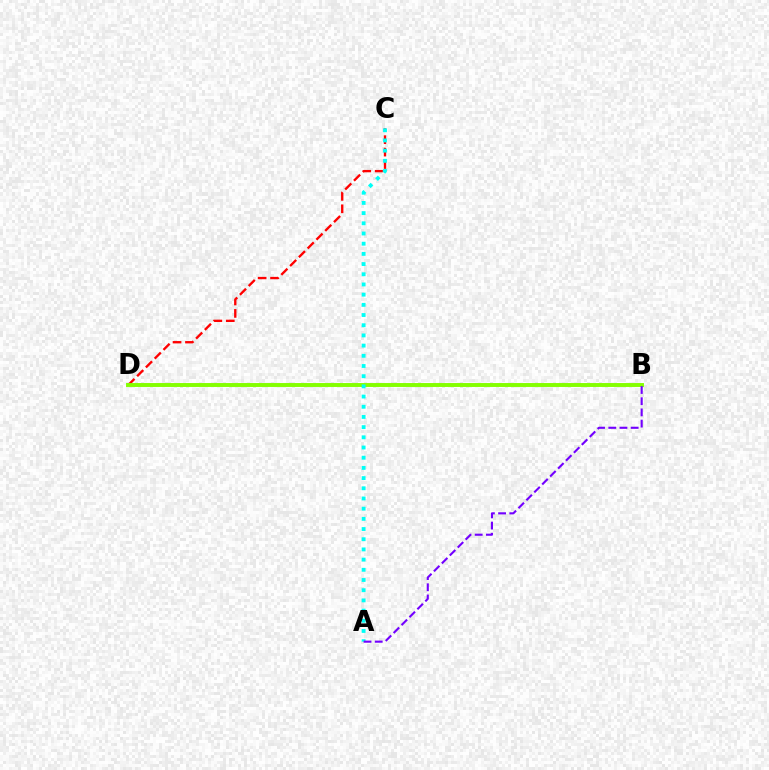{('C', 'D'): [{'color': '#ff0000', 'line_style': 'dashed', 'thickness': 1.69}], ('B', 'D'): [{'color': '#84ff00', 'line_style': 'solid', 'thickness': 2.82}], ('A', 'C'): [{'color': '#00fff6', 'line_style': 'dotted', 'thickness': 2.77}], ('A', 'B'): [{'color': '#7200ff', 'line_style': 'dashed', 'thickness': 1.52}]}